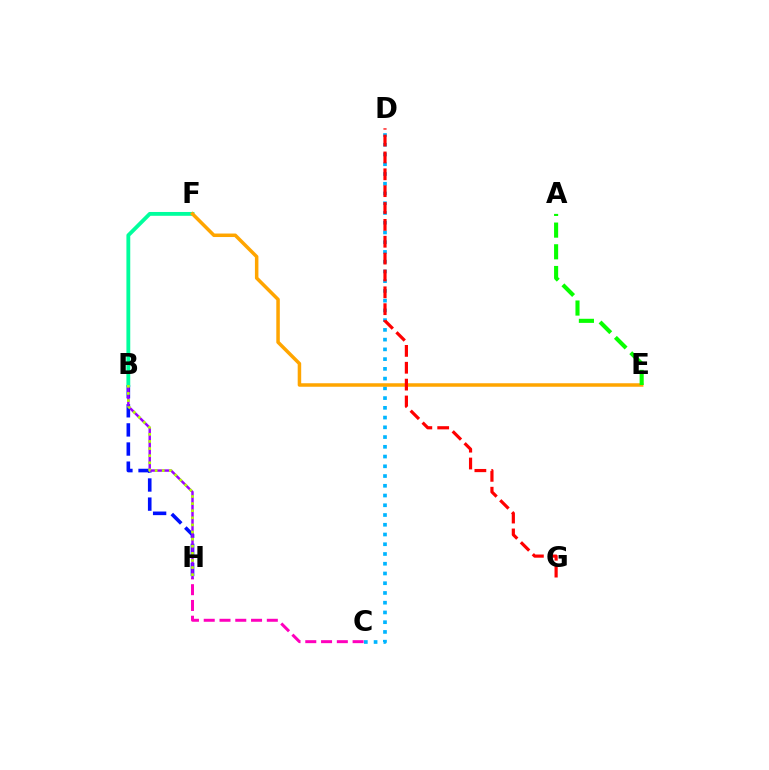{('B', 'H'): [{'color': '#0010ff', 'line_style': 'dashed', 'thickness': 2.6}, {'color': '#9b00ff', 'line_style': 'solid', 'thickness': 1.77}, {'color': '#b3ff00', 'line_style': 'dotted', 'thickness': 1.93}], ('C', 'H'): [{'color': '#ff00bd', 'line_style': 'dashed', 'thickness': 2.14}], ('C', 'D'): [{'color': '#00b5ff', 'line_style': 'dotted', 'thickness': 2.65}], ('B', 'F'): [{'color': '#00ff9d', 'line_style': 'solid', 'thickness': 2.76}], ('E', 'F'): [{'color': '#ffa500', 'line_style': 'solid', 'thickness': 2.52}], ('A', 'E'): [{'color': '#08ff00', 'line_style': 'dashed', 'thickness': 2.95}], ('D', 'G'): [{'color': '#ff0000', 'line_style': 'dashed', 'thickness': 2.29}]}